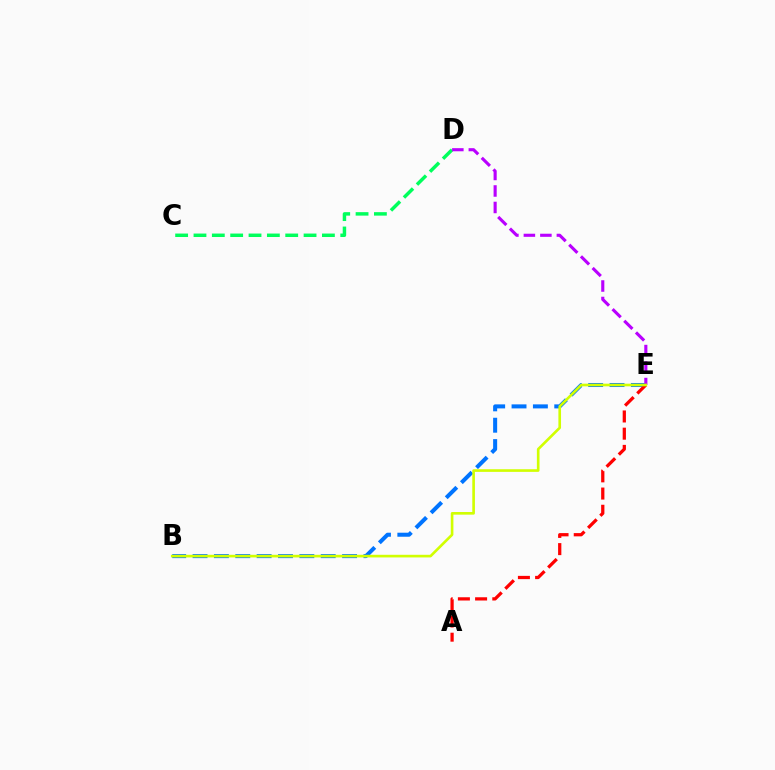{('B', 'E'): [{'color': '#0074ff', 'line_style': 'dashed', 'thickness': 2.9}, {'color': '#d1ff00', 'line_style': 'solid', 'thickness': 1.9}], ('C', 'D'): [{'color': '#00ff5c', 'line_style': 'dashed', 'thickness': 2.49}], ('D', 'E'): [{'color': '#b900ff', 'line_style': 'dashed', 'thickness': 2.24}], ('A', 'E'): [{'color': '#ff0000', 'line_style': 'dashed', 'thickness': 2.34}]}